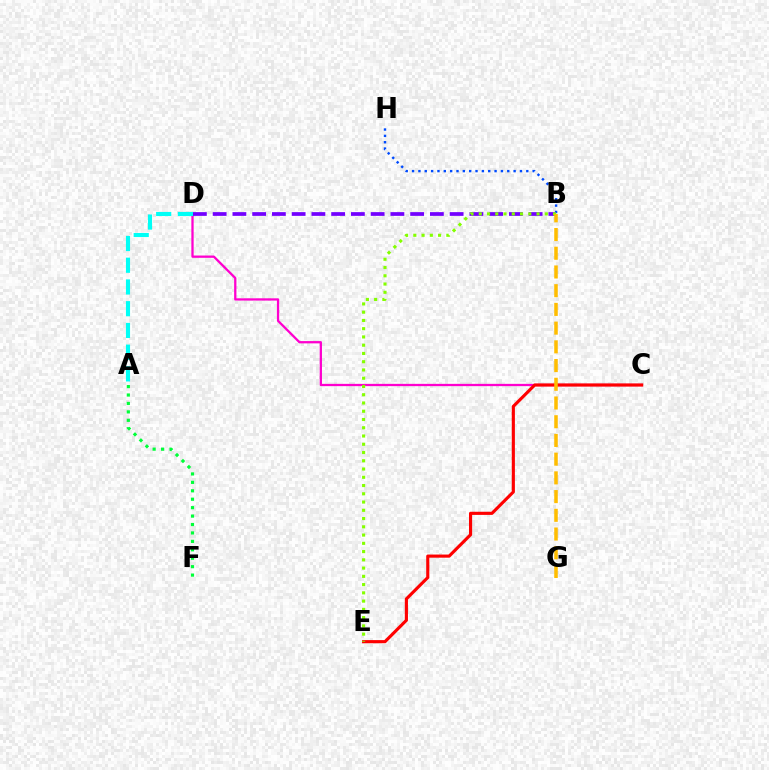{('A', 'F'): [{'color': '#00ff39', 'line_style': 'dotted', 'thickness': 2.29}], ('B', 'H'): [{'color': '#004bff', 'line_style': 'dotted', 'thickness': 1.72}], ('C', 'D'): [{'color': '#ff00cf', 'line_style': 'solid', 'thickness': 1.64}], ('A', 'D'): [{'color': '#00fff6', 'line_style': 'dashed', 'thickness': 2.95}], ('C', 'E'): [{'color': '#ff0000', 'line_style': 'solid', 'thickness': 2.26}], ('B', 'D'): [{'color': '#7200ff', 'line_style': 'dashed', 'thickness': 2.68}], ('B', 'E'): [{'color': '#84ff00', 'line_style': 'dotted', 'thickness': 2.24}], ('B', 'G'): [{'color': '#ffbd00', 'line_style': 'dashed', 'thickness': 2.54}]}